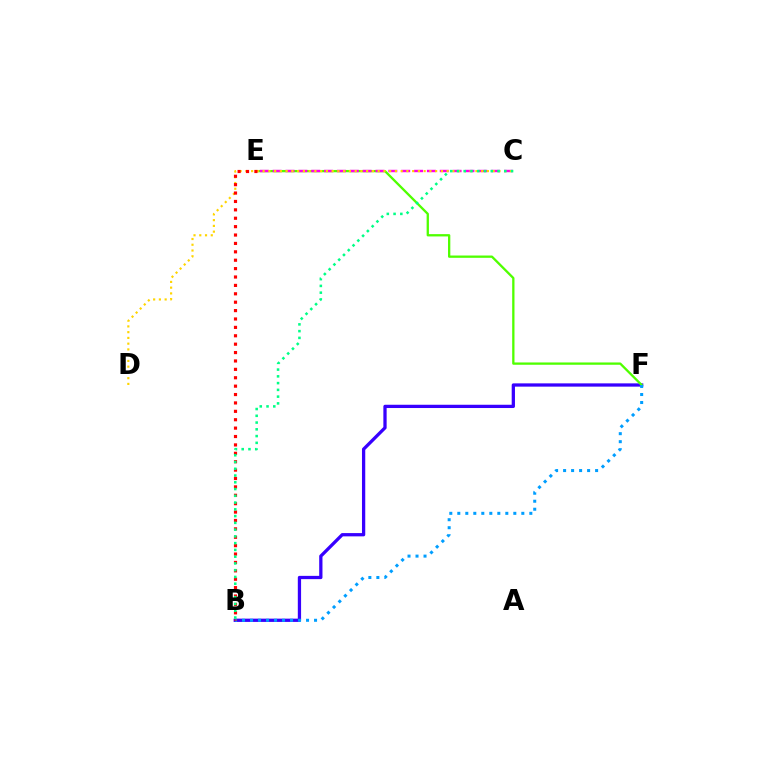{('B', 'F'): [{'color': '#3700ff', 'line_style': 'solid', 'thickness': 2.36}, {'color': '#009eff', 'line_style': 'dotted', 'thickness': 2.17}], ('E', 'F'): [{'color': '#4fff00', 'line_style': 'solid', 'thickness': 1.66}], ('C', 'E'): [{'color': '#ff00ed', 'line_style': 'dashed', 'thickness': 1.75}], ('C', 'D'): [{'color': '#ffd500', 'line_style': 'dotted', 'thickness': 1.56}], ('B', 'E'): [{'color': '#ff0000', 'line_style': 'dotted', 'thickness': 2.28}], ('B', 'C'): [{'color': '#00ff86', 'line_style': 'dotted', 'thickness': 1.84}]}